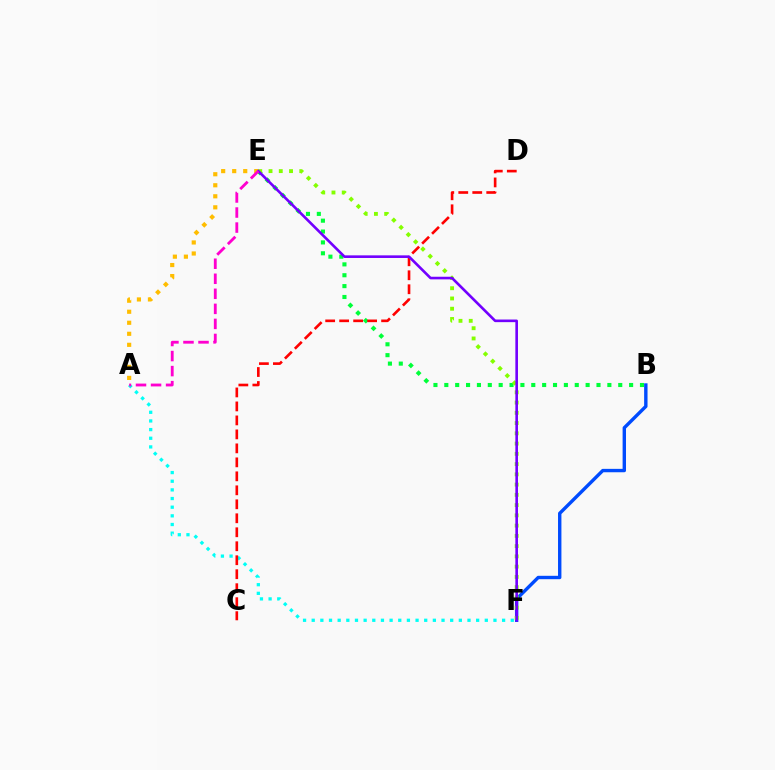{('A', 'F'): [{'color': '#00fff6', 'line_style': 'dotted', 'thickness': 2.35}], ('B', 'E'): [{'color': '#00ff39', 'line_style': 'dotted', 'thickness': 2.95}], ('B', 'F'): [{'color': '#004bff', 'line_style': 'solid', 'thickness': 2.44}], ('E', 'F'): [{'color': '#84ff00', 'line_style': 'dotted', 'thickness': 2.79}, {'color': '#7200ff', 'line_style': 'solid', 'thickness': 1.89}], ('A', 'E'): [{'color': '#ffbd00', 'line_style': 'dotted', 'thickness': 3.0}, {'color': '#ff00cf', 'line_style': 'dashed', 'thickness': 2.04}], ('C', 'D'): [{'color': '#ff0000', 'line_style': 'dashed', 'thickness': 1.9}]}